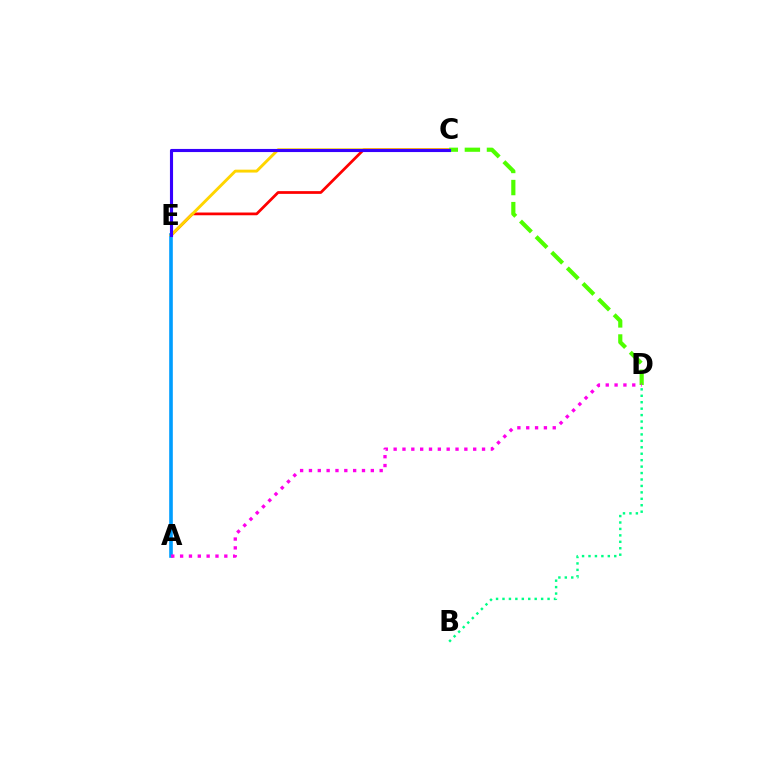{('C', 'E'): [{'color': '#ff0000', 'line_style': 'solid', 'thickness': 1.98}, {'color': '#ffd500', 'line_style': 'solid', 'thickness': 2.09}, {'color': '#3700ff', 'line_style': 'solid', 'thickness': 2.25}], ('B', 'D'): [{'color': '#00ff86', 'line_style': 'dotted', 'thickness': 1.75}], ('A', 'E'): [{'color': '#009eff', 'line_style': 'solid', 'thickness': 2.61}], ('C', 'D'): [{'color': '#4fff00', 'line_style': 'dashed', 'thickness': 3.0}], ('A', 'D'): [{'color': '#ff00ed', 'line_style': 'dotted', 'thickness': 2.4}]}